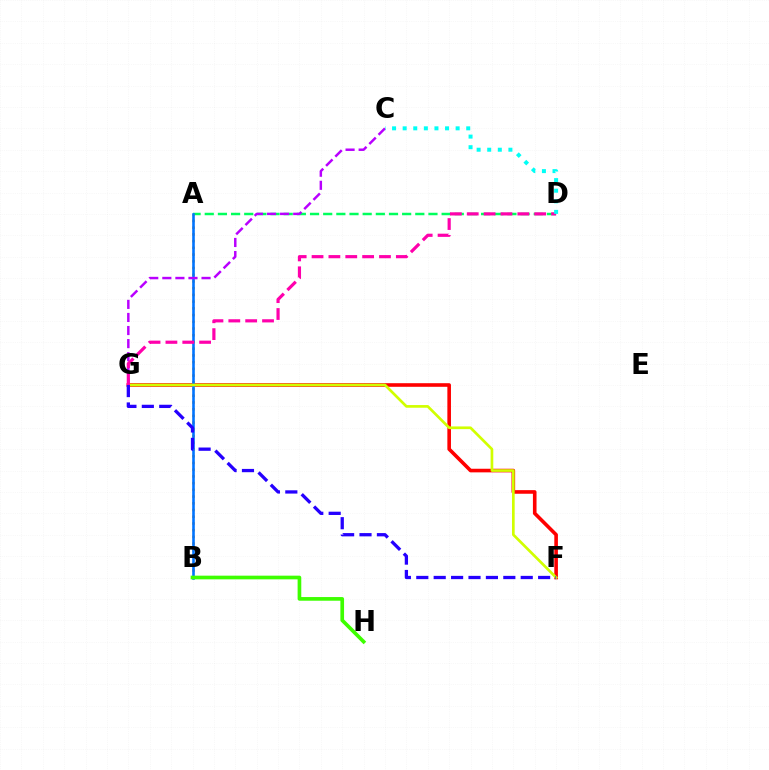{('A', 'D'): [{'color': '#00ff5c', 'line_style': 'dashed', 'thickness': 1.79}], ('A', 'B'): [{'color': '#ff9400', 'line_style': 'dotted', 'thickness': 1.83}, {'color': '#0074ff', 'line_style': 'solid', 'thickness': 1.87}], ('F', 'G'): [{'color': '#ff0000', 'line_style': 'solid', 'thickness': 2.6}, {'color': '#d1ff00', 'line_style': 'solid', 'thickness': 1.93}, {'color': '#2500ff', 'line_style': 'dashed', 'thickness': 2.36}], ('C', 'G'): [{'color': '#b900ff', 'line_style': 'dashed', 'thickness': 1.78}], ('D', 'G'): [{'color': '#ff00ac', 'line_style': 'dashed', 'thickness': 2.29}], ('B', 'H'): [{'color': '#3dff00', 'line_style': 'solid', 'thickness': 2.64}], ('C', 'D'): [{'color': '#00fff6', 'line_style': 'dotted', 'thickness': 2.88}]}